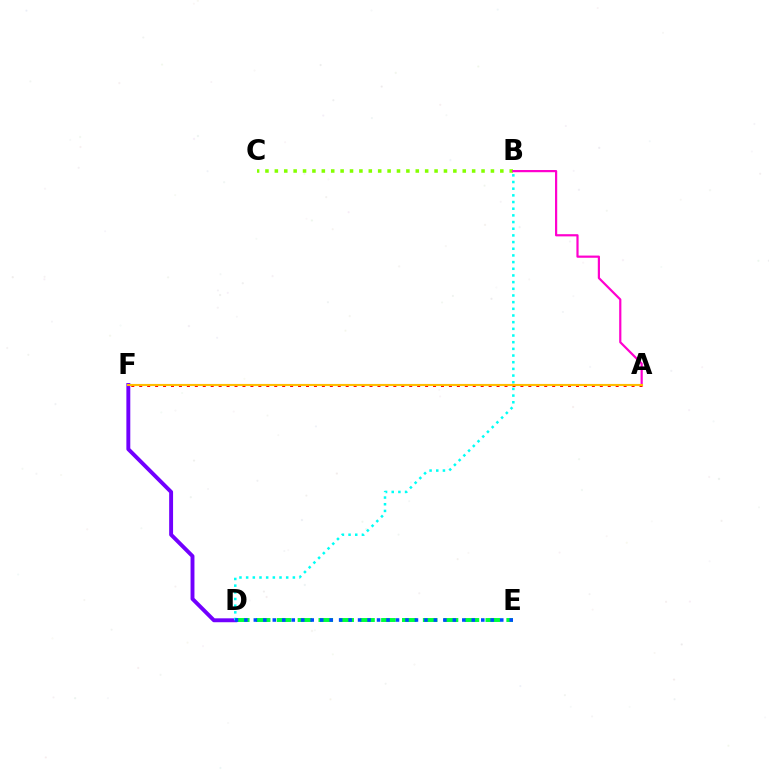{('D', 'E'): [{'color': '#00ff39', 'line_style': 'dashed', 'thickness': 2.84}, {'color': '#004bff', 'line_style': 'dotted', 'thickness': 2.57}], ('D', 'F'): [{'color': '#7200ff', 'line_style': 'solid', 'thickness': 2.81}], ('B', 'D'): [{'color': '#00fff6', 'line_style': 'dotted', 'thickness': 1.81}], ('B', 'C'): [{'color': '#84ff00', 'line_style': 'dotted', 'thickness': 2.55}], ('A', 'B'): [{'color': '#ff00cf', 'line_style': 'solid', 'thickness': 1.58}], ('A', 'F'): [{'color': '#ff0000', 'line_style': 'dotted', 'thickness': 2.16}, {'color': '#ffbd00', 'line_style': 'solid', 'thickness': 1.54}]}